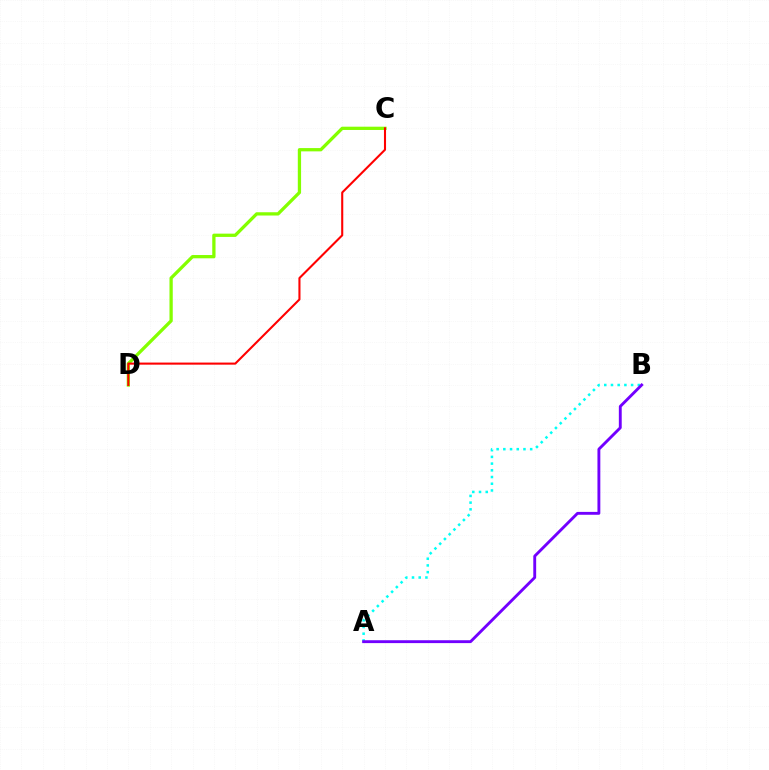{('A', 'B'): [{'color': '#00fff6', 'line_style': 'dotted', 'thickness': 1.82}, {'color': '#7200ff', 'line_style': 'solid', 'thickness': 2.07}], ('C', 'D'): [{'color': '#84ff00', 'line_style': 'solid', 'thickness': 2.36}, {'color': '#ff0000', 'line_style': 'solid', 'thickness': 1.5}]}